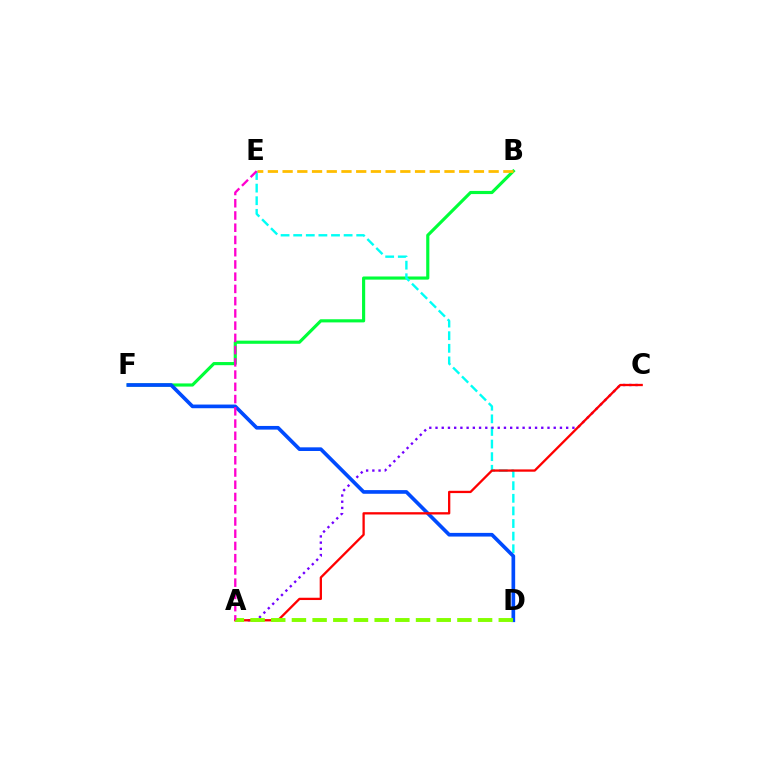{('B', 'F'): [{'color': '#00ff39', 'line_style': 'solid', 'thickness': 2.26}], ('D', 'E'): [{'color': '#00fff6', 'line_style': 'dashed', 'thickness': 1.71}], ('A', 'C'): [{'color': '#7200ff', 'line_style': 'dotted', 'thickness': 1.69}, {'color': '#ff0000', 'line_style': 'solid', 'thickness': 1.65}], ('D', 'F'): [{'color': '#004bff', 'line_style': 'solid', 'thickness': 2.64}], ('A', 'D'): [{'color': '#84ff00', 'line_style': 'dashed', 'thickness': 2.81}], ('B', 'E'): [{'color': '#ffbd00', 'line_style': 'dashed', 'thickness': 2.0}], ('A', 'E'): [{'color': '#ff00cf', 'line_style': 'dashed', 'thickness': 1.66}]}